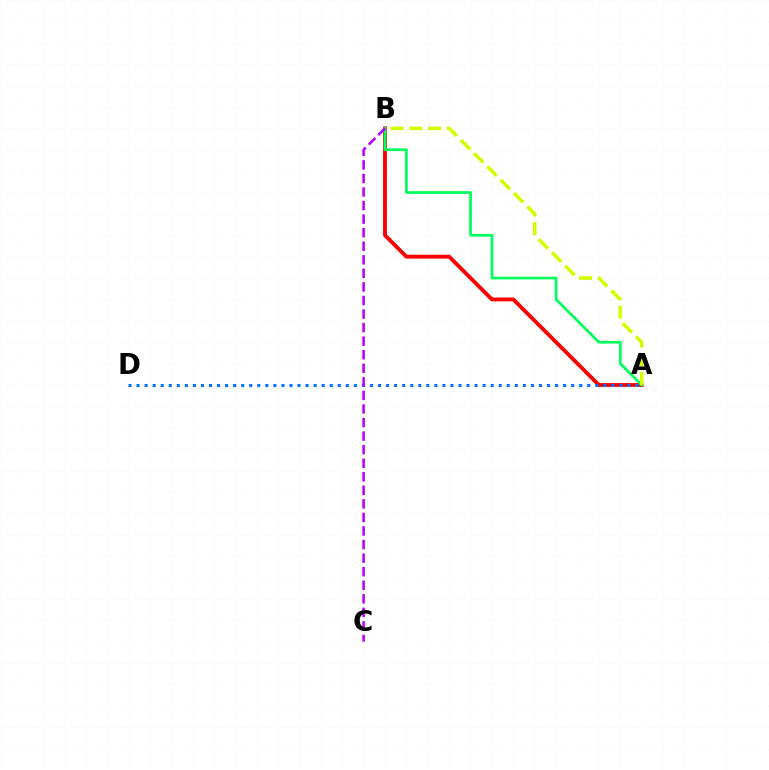{('A', 'B'): [{'color': '#ff0000', 'line_style': 'solid', 'thickness': 2.77}, {'color': '#00ff5c', 'line_style': 'solid', 'thickness': 1.97}, {'color': '#d1ff00', 'line_style': 'dashed', 'thickness': 2.55}], ('A', 'D'): [{'color': '#0074ff', 'line_style': 'dotted', 'thickness': 2.19}], ('B', 'C'): [{'color': '#b900ff', 'line_style': 'dashed', 'thickness': 1.84}]}